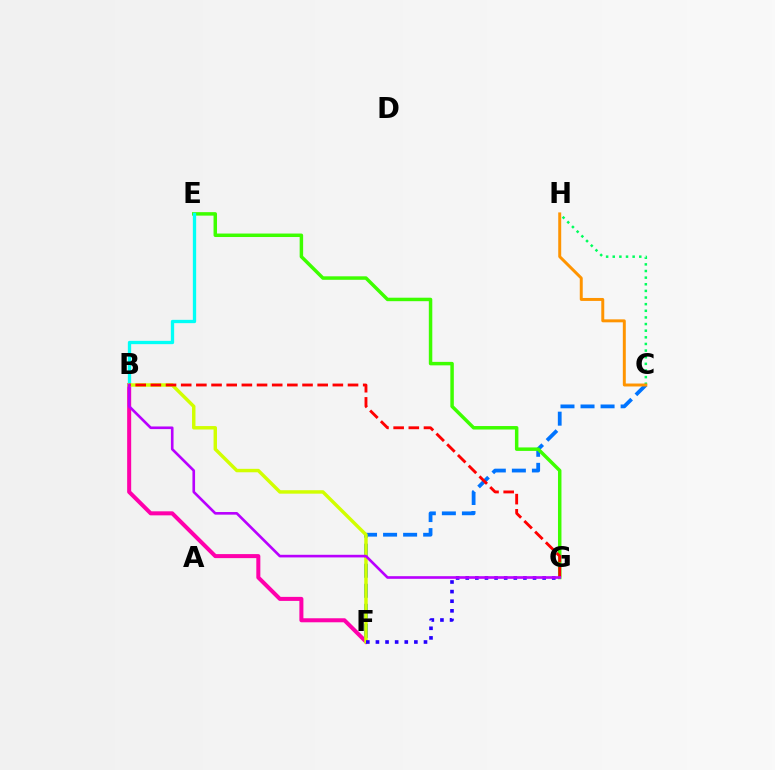{('C', 'H'): [{'color': '#00ff5c', 'line_style': 'dotted', 'thickness': 1.8}, {'color': '#ff9400', 'line_style': 'solid', 'thickness': 2.13}], ('B', 'F'): [{'color': '#ff00ac', 'line_style': 'solid', 'thickness': 2.9}, {'color': '#d1ff00', 'line_style': 'solid', 'thickness': 2.48}], ('C', 'F'): [{'color': '#0074ff', 'line_style': 'dashed', 'thickness': 2.72}], ('E', 'G'): [{'color': '#3dff00', 'line_style': 'solid', 'thickness': 2.5}], ('B', 'E'): [{'color': '#00fff6', 'line_style': 'solid', 'thickness': 2.38}], ('B', 'G'): [{'color': '#ff0000', 'line_style': 'dashed', 'thickness': 2.06}, {'color': '#b900ff', 'line_style': 'solid', 'thickness': 1.89}], ('F', 'G'): [{'color': '#2500ff', 'line_style': 'dotted', 'thickness': 2.61}]}